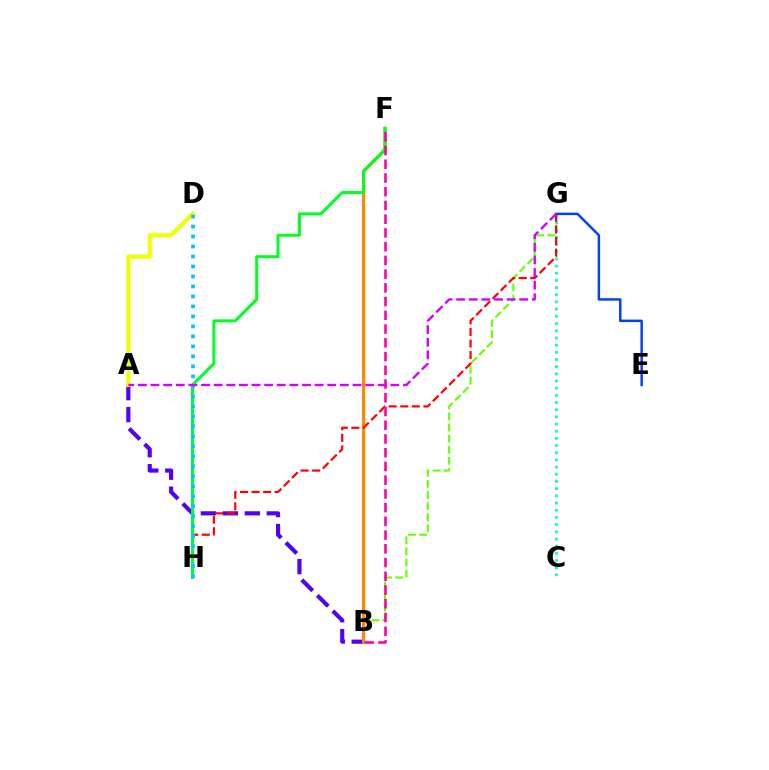{('B', 'G'): [{'color': '#66ff00', 'line_style': 'dashed', 'thickness': 1.51}], ('A', 'B'): [{'color': '#4f00ff', 'line_style': 'dashed', 'thickness': 2.98}], ('B', 'F'): [{'color': '#ff8800', 'line_style': 'solid', 'thickness': 2.32}, {'color': '#ff00a0', 'line_style': 'dashed', 'thickness': 1.87}], ('C', 'G'): [{'color': '#00ffaf', 'line_style': 'dotted', 'thickness': 1.95}], ('A', 'D'): [{'color': '#eeff00', 'line_style': 'solid', 'thickness': 2.98}], ('G', 'H'): [{'color': '#ff0000', 'line_style': 'dashed', 'thickness': 1.57}], ('E', 'G'): [{'color': '#003fff', 'line_style': 'solid', 'thickness': 1.77}], ('F', 'H'): [{'color': '#00ff27', 'line_style': 'solid', 'thickness': 2.15}], ('D', 'H'): [{'color': '#00c7ff', 'line_style': 'dotted', 'thickness': 2.71}], ('A', 'G'): [{'color': '#d600ff', 'line_style': 'dashed', 'thickness': 1.71}]}